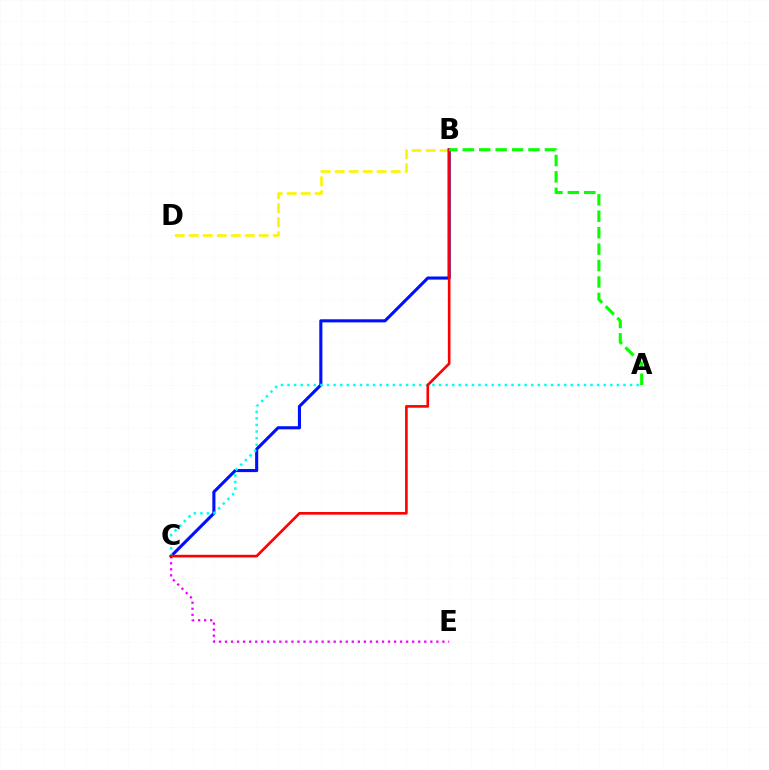{('C', 'E'): [{'color': '#ee00ff', 'line_style': 'dotted', 'thickness': 1.64}], ('B', 'D'): [{'color': '#fcf500', 'line_style': 'dashed', 'thickness': 1.9}], ('B', 'C'): [{'color': '#0010ff', 'line_style': 'solid', 'thickness': 2.23}, {'color': '#ff0000', 'line_style': 'solid', 'thickness': 1.9}], ('A', 'C'): [{'color': '#00fff6', 'line_style': 'dotted', 'thickness': 1.79}], ('A', 'B'): [{'color': '#08ff00', 'line_style': 'dashed', 'thickness': 2.23}]}